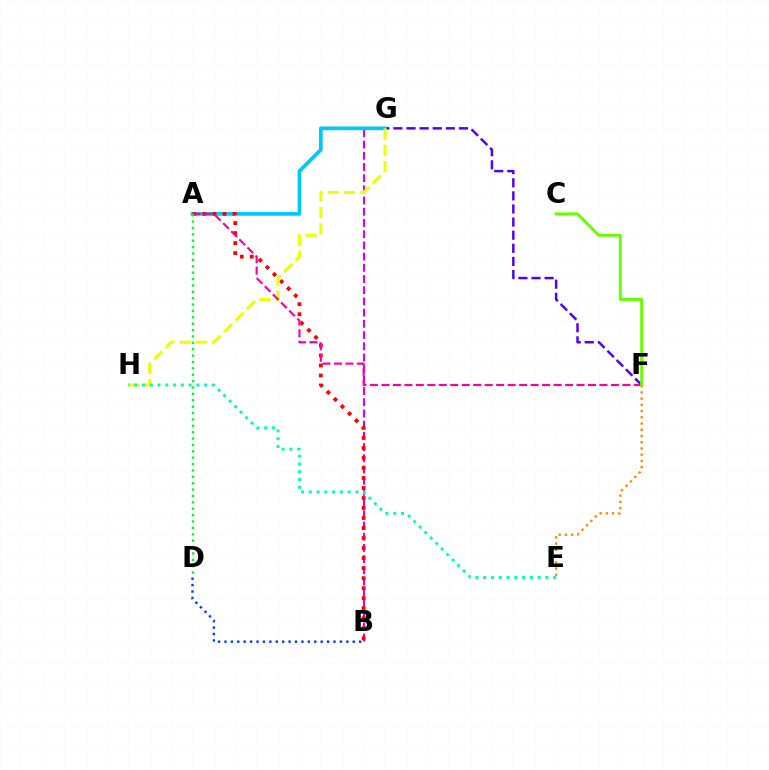{('F', 'G'): [{'color': '#4f00ff', 'line_style': 'dashed', 'thickness': 1.78}], ('B', 'G'): [{'color': '#d600ff', 'line_style': 'dashed', 'thickness': 1.52}], ('E', 'F'): [{'color': '#ff8800', 'line_style': 'dotted', 'thickness': 1.69}], ('A', 'G'): [{'color': '#00c7ff', 'line_style': 'solid', 'thickness': 2.66}], ('B', 'D'): [{'color': '#003fff', 'line_style': 'dotted', 'thickness': 1.74}], ('A', 'B'): [{'color': '#ff0000', 'line_style': 'dotted', 'thickness': 2.72}], ('G', 'H'): [{'color': '#eeff00', 'line_style': 'dashed', 'thickness': 2.21}], ('E', 'H'): [{'color': '#00ffaf', 'line_style': 'dotted', 'thickness': 2.11}], ('A', 'F'): [{'color': '#ff00a0', 'line_style': 'dashed', 'thickness': 1.56}], ('A', 'D'): [{'color': '#00ff27', 'line_style': 'dotted', 'thickness': 1.73}], ('C', 'F'): [{'color': '#66ff00', 'line_style': 'solid', 'thickness': 2.1}]}